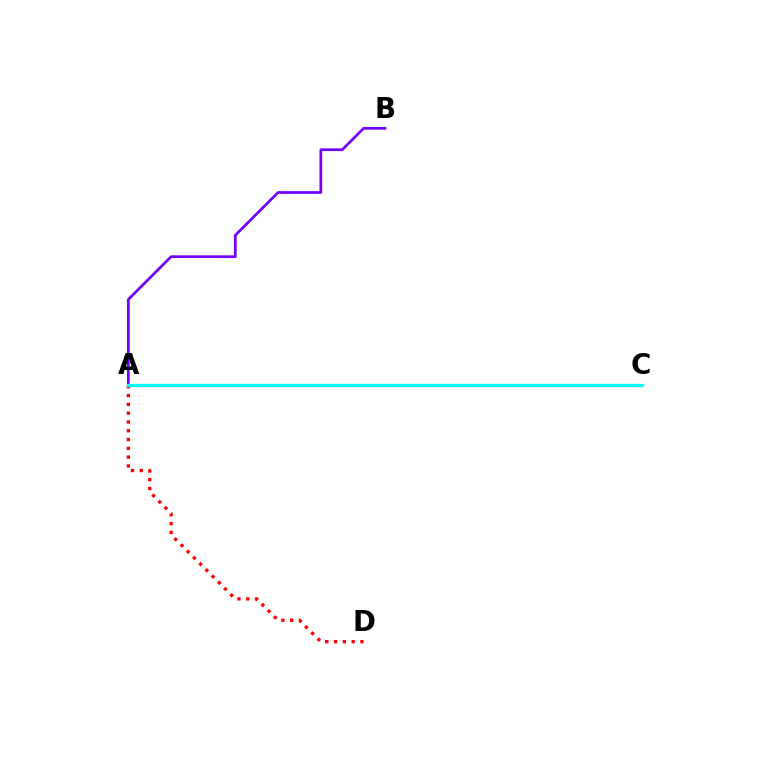{('A', 'C'): [{'color': '#84ff00', 'line_style': 'solid', 'thickness': 1.97}, {'color': '#00fff6', 'line_style': 'solid', 'thickness': 2.36}], ('A', 'D'): [{'color': '#ff0000', 'line_style': 'dotted', 'thickness': 2.39}], ('A', 'B'): [{'color': '#7200ff', 'line_style': 'solid', 'thickness': 1.96}]}